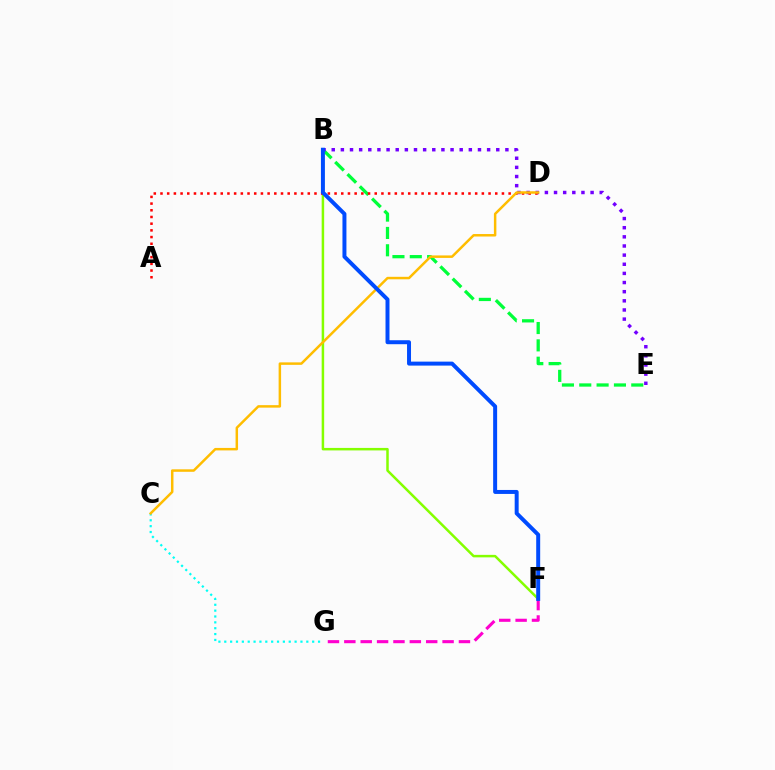{('B', 'E'): [{'color': '#00ff39', 'line_style': 'dashed', 'thickness': 2.36}, {'color': '#7200ff', 'line_style': 'dotted', 'thickness': 2.48}], ('B', 'F'): [{'color': '#84ff00', 'line_style': 'solid', 'thickness': 1.8}, {'color': '#004bff', 'line_style': 'solid', 'thickness': 2.86}], ('C', 'G'): [{'color': '#00fff6', 'line_style': 'dotted', 'thickness': 1.59}], ('A', 'D'): [{'color': '#ff0000', 'line_style': 'dotted', 'thickness': 1.82}], ('C', 'D'): [{'color': '#ffbd00', 'line_style': 'solid', 'thickness': 1.79}], ('F', 'G'): [{'color': '#ff00cf', 'line_style': 'dashed', 'thickness': 2.22}]}